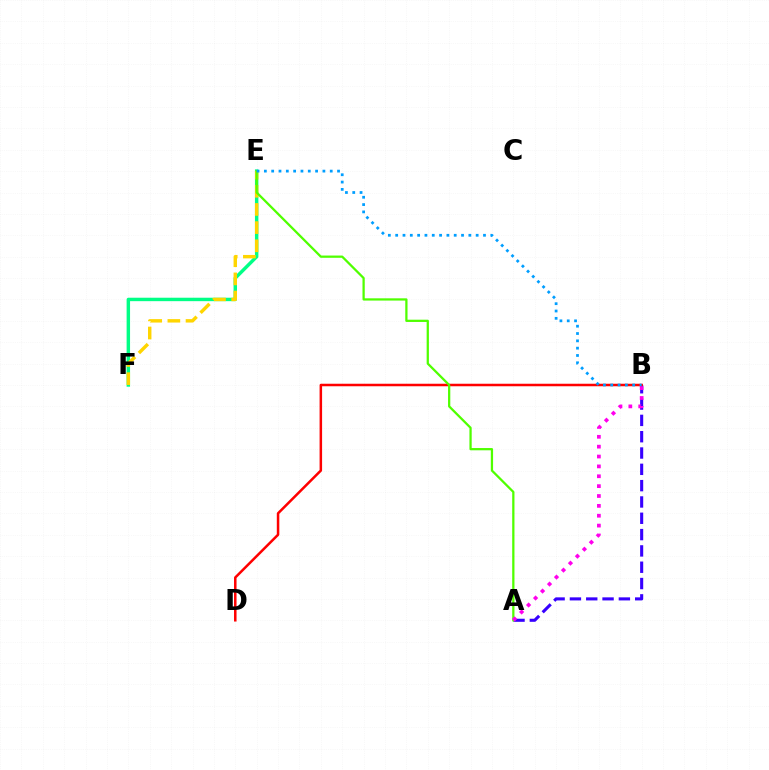{('E', 'F'): [{'color': '#00ff86', 'line_style': 'solid', 'thickness': 2.48}, {'color': '#ffd500', 'line_style': 'dashed', 'thickness': 2.47}], ('A', 'B'): [{'color': '#3700ff', 'line_style': 'dashed', 'thickness': 2.22}, {'color': '#ff00ed', 'line_style': 'dotted', 'thickness': 2.68}], ('B', 'D'): [{'color': '#ff0000', 'line_style': 'solid', 'thickness': 1.81}], ('A', 'E'): [{'color': '#4fff00', 'line_style': 'solid', 'thickness': 1.63}], ('B', 'E'): [{'color': '#009eff', 'line_style': 'dotted', 'thickness': 1.99}]}